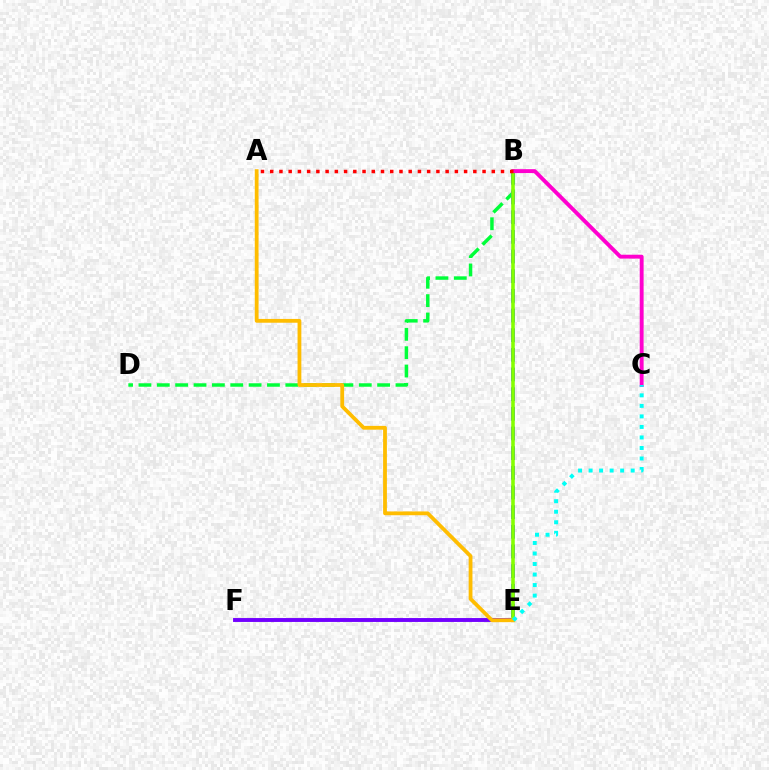{('B', 'D'): [{'color': '#00ff39', 'line_style': 'dashed', 'thickness': 2.49}], ('E', 'F'): [{'color': '#7200ff', 'line_style': 'solid', 'thickness': 2.81}], ('B', 'E'): [{'color': '#004bff', 'line_style': 'dashed', 'thickness': 2.67}, {'color': '#84ff00', 'line_style': 'solid', 'thickness': 2.57}], ('B', 'C'): [{'color': '#ff00cf', 'line_style': 'solid', 'thickness': 2.8}], ('A', 'E'): [{'color': '#ffbd00', 'line_style': 'solid', 'thickness': 2.73}], ('A', 'B'): [{'color': '#ff0000', 'line_style': 'dotted', 'thickness': 2.51}], ('C', 'E'): [{'color': '#00fff6', 'line_style': 'dotted', 'thickness': 2.86}]}